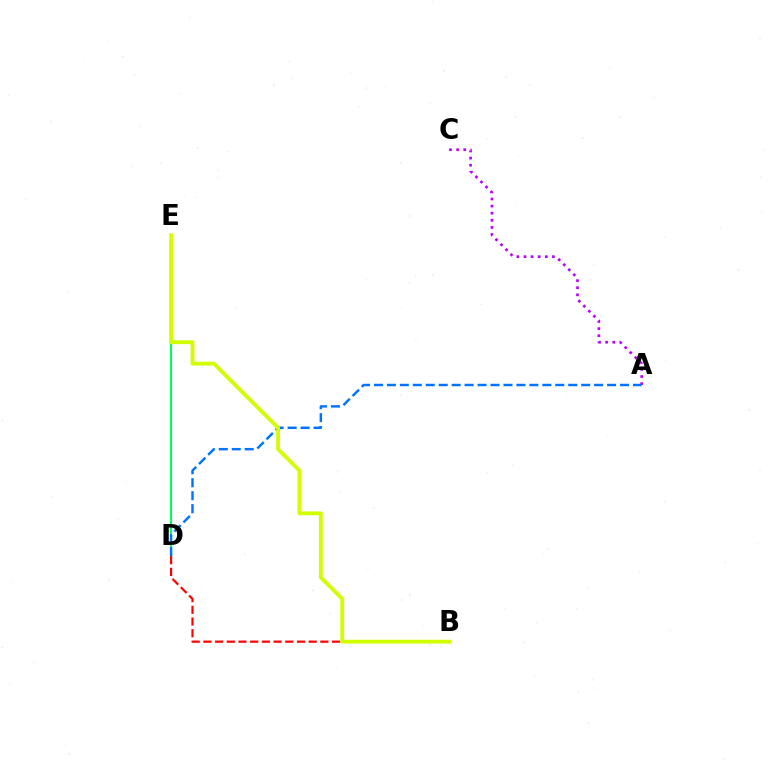{('D', 'E'): [{'color': '#00ff5c', 'line_style': 'solid', 'thickness': 1.51}], ('A', 'C'): [{'color': '#b900ff', 'line_style': 'dotted', 'thickness': 1.93}], ('A', 'D'): [{'color': '#0074ff', 'line_style': 'dashed', 'thickness': 1.76}], ('B', 'D'): [{'color': '#ff0000', 'line_style': 'dashed', 'thickness': 1.59}], ('B', 'E'): [{'color': '#d1ff00', 'line_style': 'solid', 'thickness': 2.76}]}